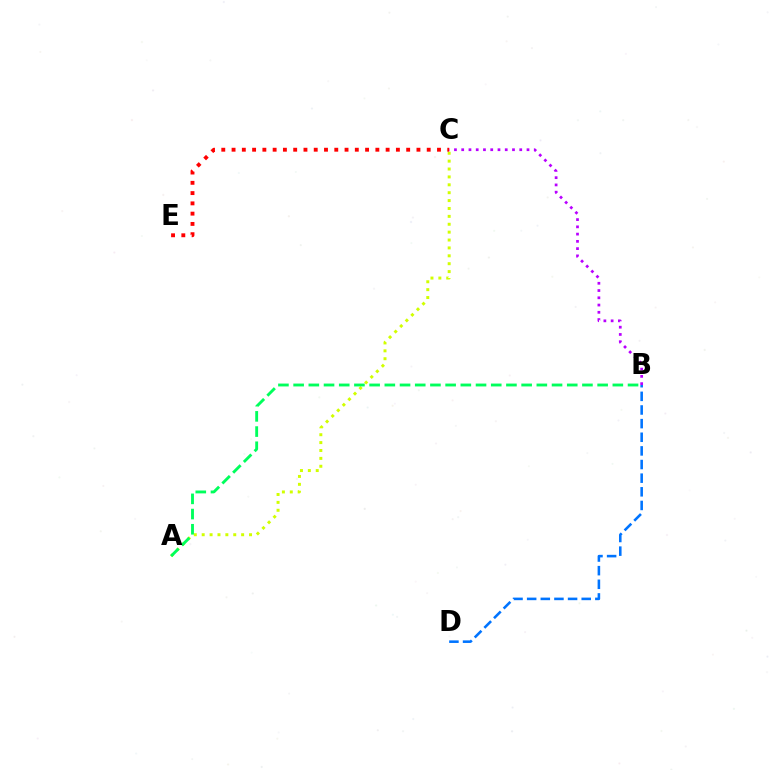{('A', 'C'): [{'color': '#d1ff00', 'line_style': 'dotted', 'thickness': 2.14}], ('A', 'B'): [{'color': '#00ff5c', 'line_style': 'dashed', 'thickness': 2.06}], ('C', 'E'): [{'color': '#ff0000', 'line_style': 'dotted', 'thickness': 2.79}], ('B', 'D'): [{'color': '#0074ff', 'line_style': 'dashed', 'thickness': 1.85}], ('B', 'C'): [{'color': '#b900ff', 'line_style': 'dotted', 'thickness': 1.97}]}